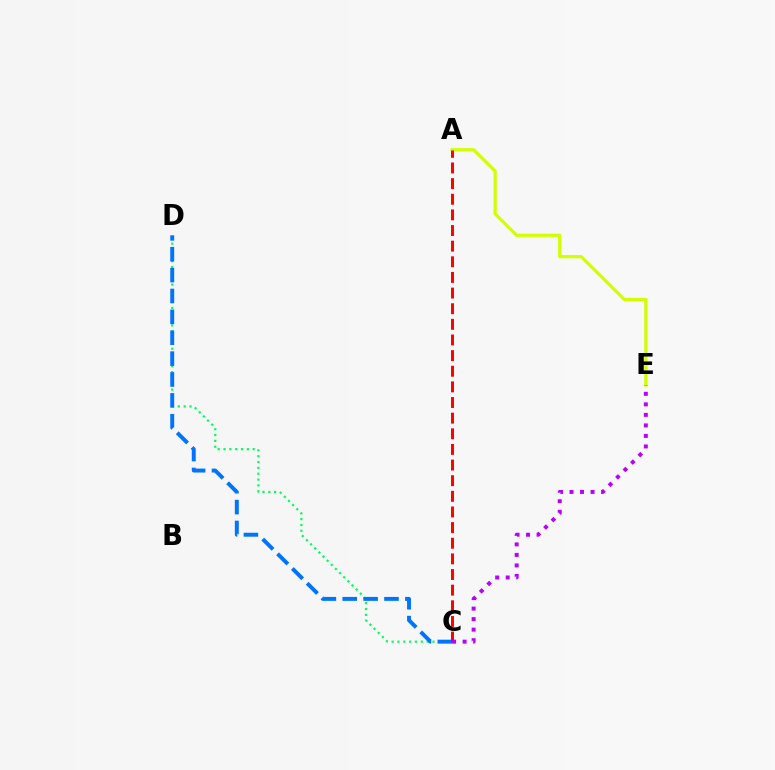{('C', 'D'): [{'color': '#00ff5c', 'line_style': 'dotted', 'thickness': 1.59}, {'color': '#0074ff', 'line_style': 'dashed', 'thickness': 2.84}], ('A', 'E'): [{'color': '#d1ff00', 'line_style': 'solid', 'thickness': 2.3}], ('A', 'C'): [{'color': '#ff0000', 'line_style': 'dashed', 'thickness': 2.12}], ('C', 'E'): [{'color': '#b900ff', 'line_style': 'dotted', 'thickness': 2.86}]}